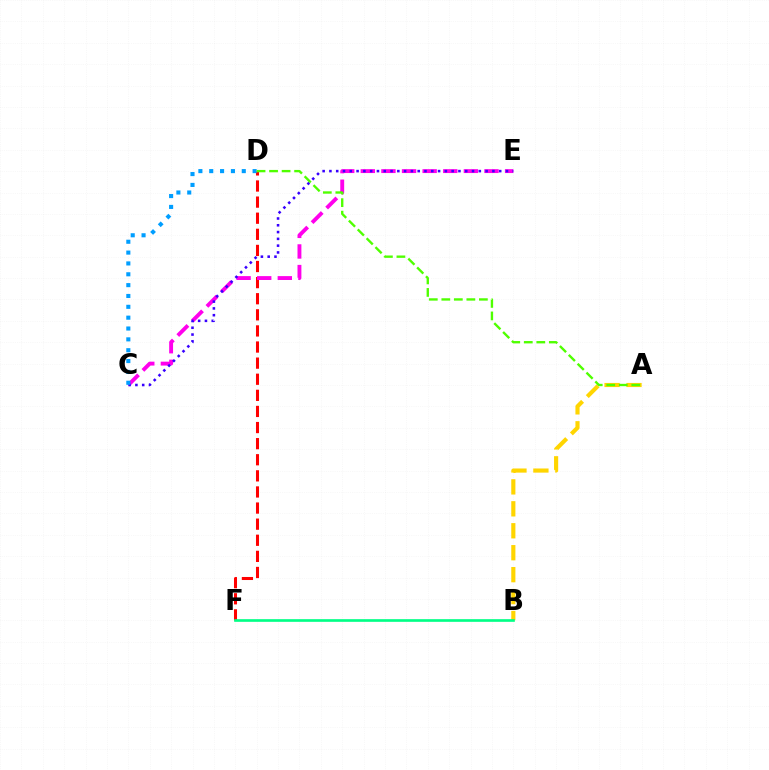{('D', 'F'): [{'color': '#ff0000', 'line_style': 'dashed', 'thickness': 2.19}], ('C', 'E'): [{'color': '#ff00ed', 'line_style': 'dashed', 'thickness': 2.8}, {'color': '#3700ff', 'line_style': 'dotted', 'thickness': 1.84}], ('C', 'D'): [{'color': '#009eff', 'line_style': 'dotted', 'thickness': 2.95}], ('A', 'B'): [{'color': '#ffd500', 'line_style': 'dashed', 'thickness': 2.98}], ('B', 'F'): [{'color': '#00ff86', 'line_style': 'solid', 'thickness': 1.91}], ('A', 'D'): [{'color': '#4fff00', 'line_style': 'dashed', 'thickness': 1.7}]}